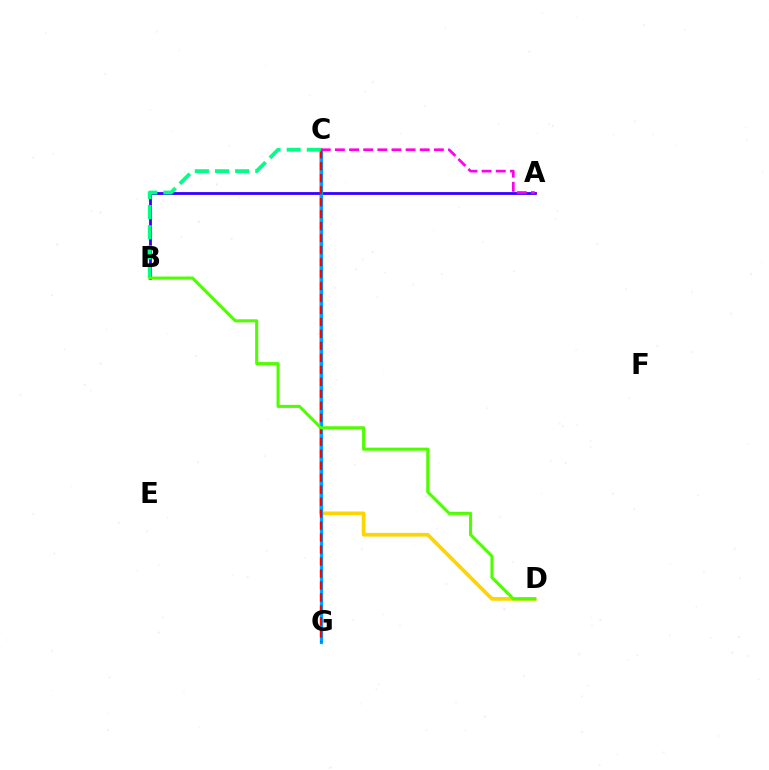{('C', 'D'): [{'color': '#ffd500', 'line_style': 'solid', 'thickness': 2.67}], ('A', 'B'): [{'color': '#3700ff', 'line_style': 'solid', 'thickness': 2.01}], ('C', 'G'): [{'color': '#009eff', 'line_style': 'solid', 'thickness': 2.32}, {'color': '#ff0000', 'line_style': 'dashed', 'thickness': 1.63}], ('A', 'C'): [{'color': '#ff00ed', 'line_style': 'dashed', 'thickness': 1.92}], ('B', 'C'): [{'color': '#00ff86', 'line_style': 'dashed', 'thickness': 2.74}], ('B', 'D'): [{'color': '#4fff00', 'line_style': 'solid', 'thickness': 2.21}]}